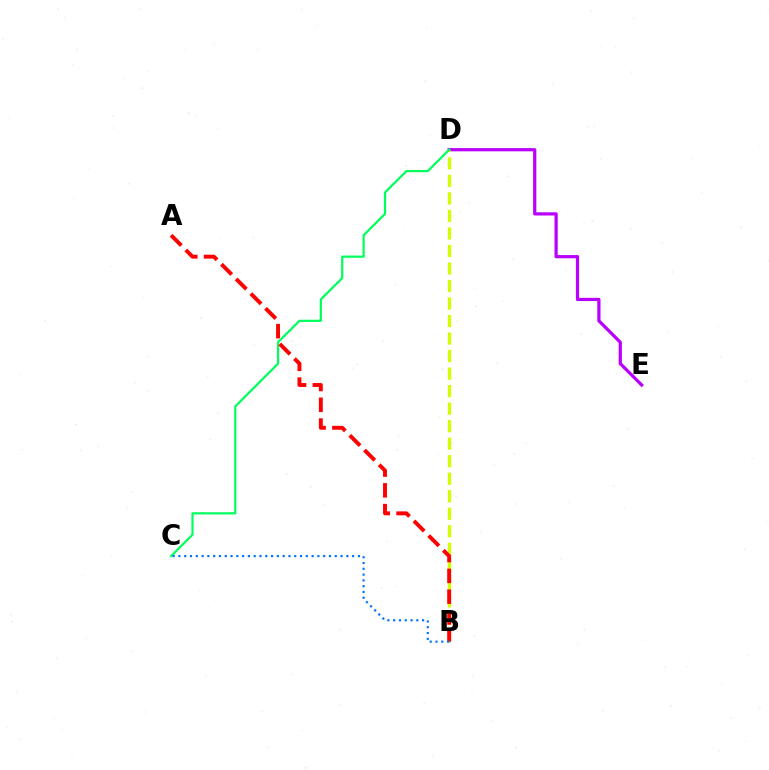{('D', 'E'): [{'color': '#b900ff', 'line_style': 'solid', 'thickness': 2.32}], ('B', 'D'): [{'color': '#d1ff00', 'line_style': 'dashed', 'thickness': 2.38}], ('C', 'D'): [{'color': '#00ff5c', 'line_style': 'solid', 'thickness': 1.59}], ('A', 'B'): [{'color': '#ff0000', 'line_style': 'dashed', 'thickness': 2.82}], ('B', 'C'): [{'color': '#0074ff', 'line_style': 'dotted', 'thickness': 1.57}]}